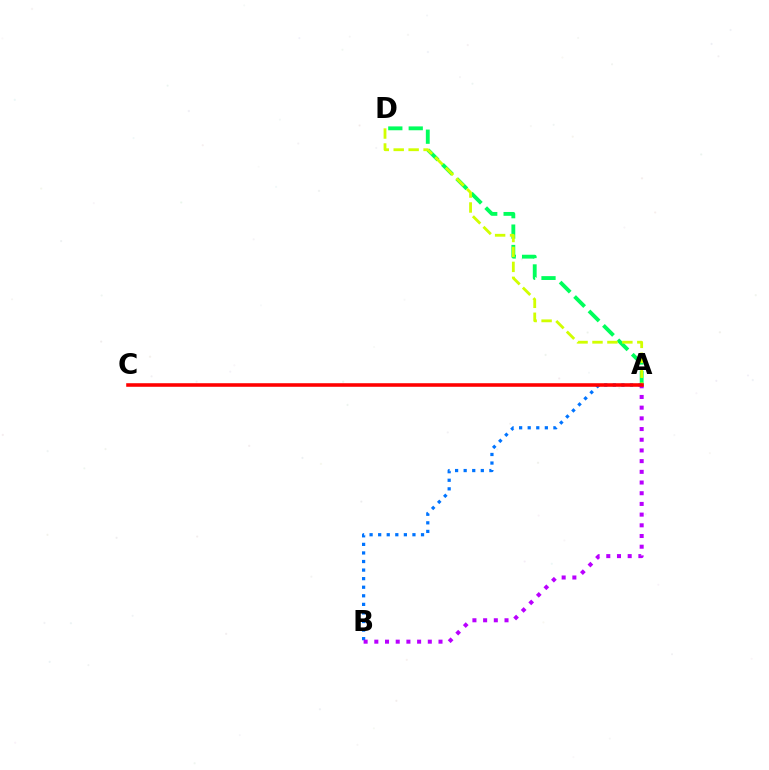{('A', 'D'): [{'color': '#00ff5c', 'line_style': 'dashed', 'thickness': 2.77}, {'color': '#d1ff00', 'line_style': 'dashed', 'thickness': 2.03}], ('A', 'B'): [{'color': '#0074ff', 'line_style': 'dotted', 'thickness': 2.33}, {'color': '#b900ff', 'line_style': 'dotted', 'thickness': 2.91}], ('A', 'C'): [{'color': '#ff0000', 'line_style': 'solid', 'thickness': 2.56}]}